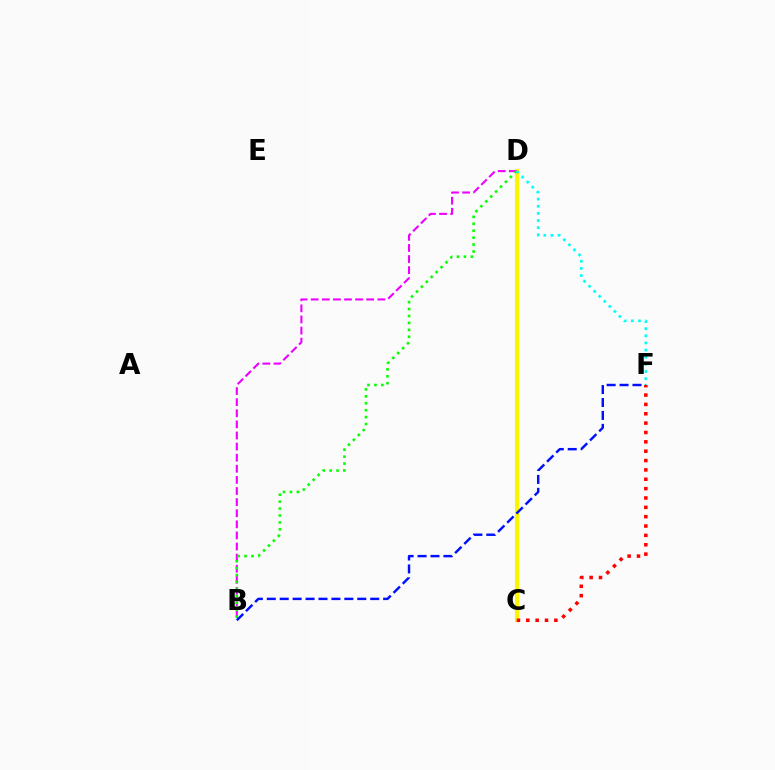{('C', 'D'): [{'color': '#fcf500', 'line_style': 'solid', 'thickness': 2.99}], ('B', 'D'): [{'color': '#ee00ff', 'line_style': 'dashed', 'thickness': 1.51}, {'color': '#08ff00', 'line_style': 'dotted', 'thickness': 1.88}], ('C', 'F'): [{'color': '#ff0000', 'line_style': 'dotted', 'thickness': 2.54}], ('D', 'F'): [{'color': '#00fff6', 'line_style': 'dotted', 'thickness': 1.94}], ('B', 'F'): [{'color': '#0010ff', 'line_style': 'dashed', 'thickness': 1.76}]}